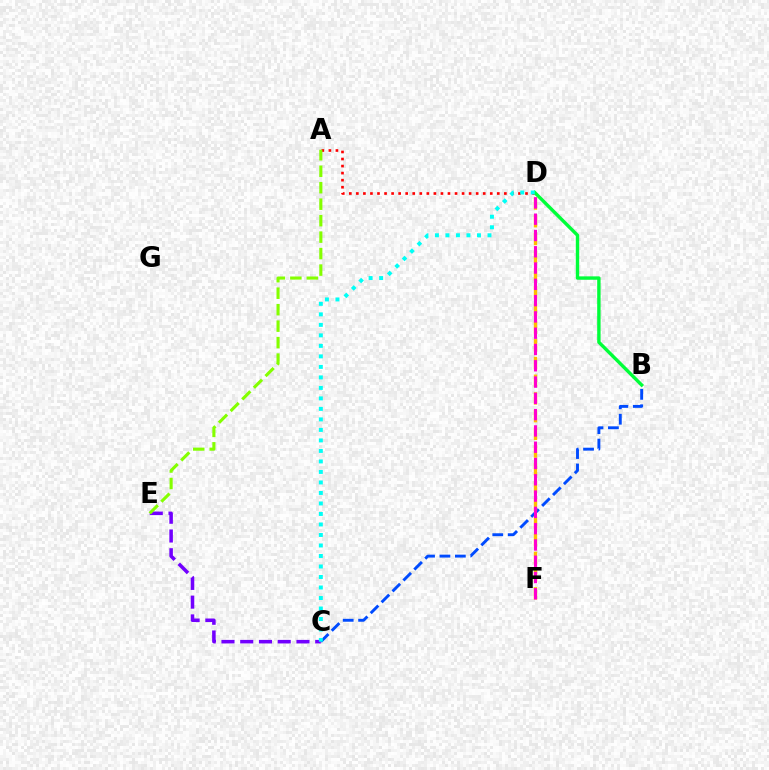{('B', 'C'): [{'color': '#004bff', 'line_style': 'dashed', 'thickness': 2.09}], ('A', 'D'): [{'color': '#ff0000', 'line_style': 'dotted', 'thickness': 1.91}], ('B', 'D'): [{'color': '#00ff39', 'line_style': 'solid', 'thickness': 2.44}], ('D', 'F'): [{'color': '#ffbd00', 'line_style': 'dashed', 'thickness': 2.41}, {'color': '#ff00cf', 'line_style': 'dashed', 'thickness': 2.21}], ('C', 'E'): [{'color': '#7200ff', 'line_style': 'dashed', 'thickness': 2.55}], ('A', 'E'): [{'color': '#84ff00', 'line_style': 'dashed', 'thickness': 2.24}], ('C', 'D'): [{'color': '#00fff6', 'line_style': 'dotted', 'thickness': 2.85}]}